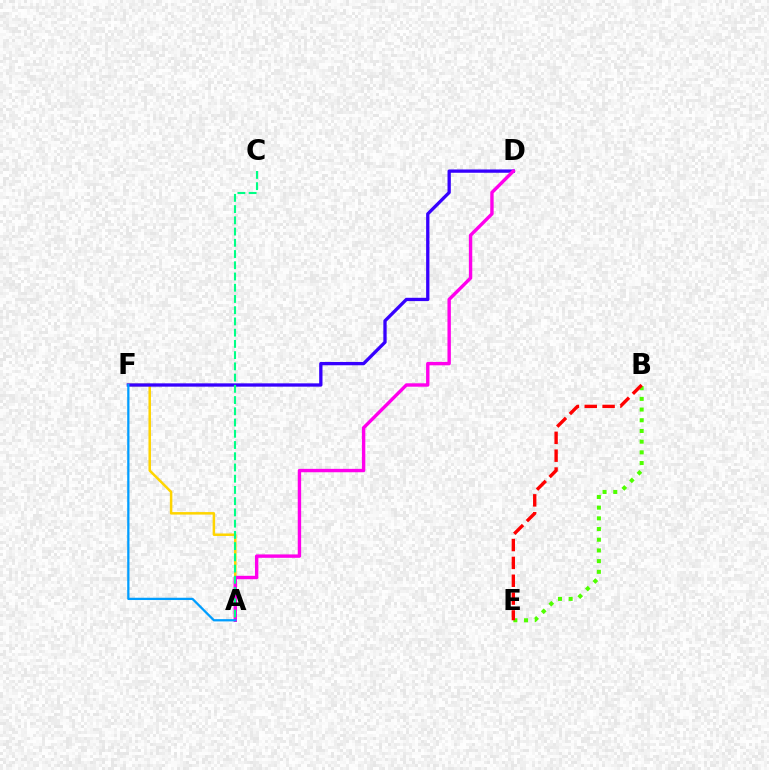{('A', 'F'): [{'color': '#ffd500', 'line_style': 'solid', 'thickness': 1.8}, {'color': '#009eff', 'line_style': 'solid', 'thickness': 1.63}], ('D', 'F'): [{'color': '#3700ff', 'line_style': 'solid', 'thickness': 2.38}], ('B', 'E'): [{'color': '#4fff00', 'line_style': 'dotted', 'thickness': 2.91}, {'color': '#ff0000', 'line_style': 'dashed', 'thickness': 2.42}], ('A', 'D'): [{'color': '#ff00ed', 'line_style': 'solid', 'thickness': 2.44}], ('A', 'C'): [{'color': '#00ff86', 'line_style': 'dashed', 'thickness': 1.53}]}